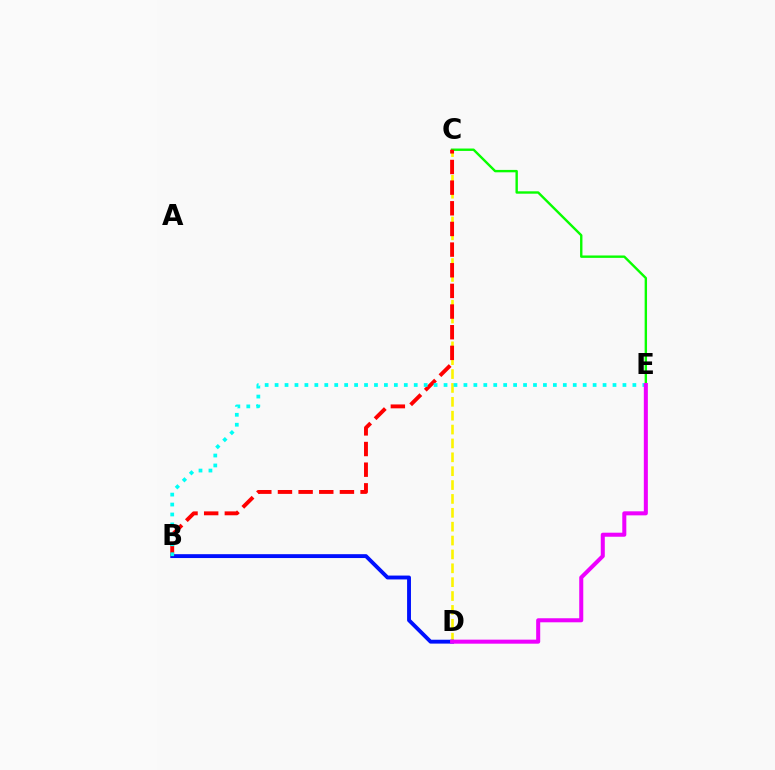{('C', 'E'): [{'color': '#08ff00', 'line_style': 'solid', 'thickness': 1.72}], ('C', 'D'): [{'color': '#fcf500', 'line_style': 'dashed', 'thickness': 1.88}], ('B', 'D'): [{'color': '#0010ff', 'line_style': 'solid', 'thickness': 2.79}], ('B', 'C'): [{'color': '#ff0000', 'line_style': 'dashed', 'thickness': 2.81}], ('B', 'E'): [{'color': '#00fff6', 'line_style': 'dotted', 'thickness': 2.7}], ('D', 'E'): [{'color': '#ee00ff', 'line_style': 'solid', 'thickness': 2.91}]}